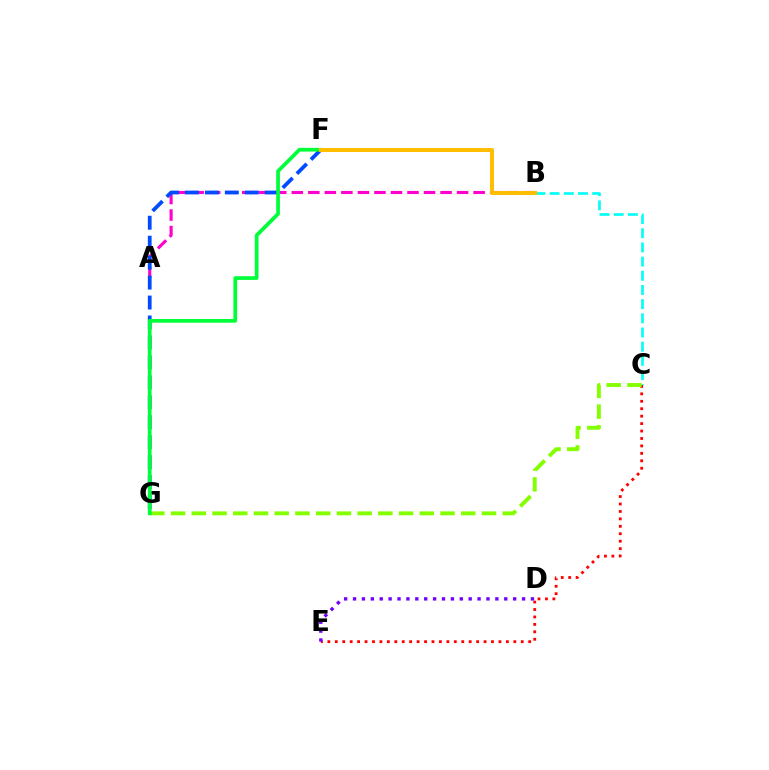{('A', 'B'): [{'color': '#ff00cf', 'line_style': 'dashed', 'thickness': 2.25}], ('B', 'C'): [{'color': '#00fff6', 'line_style': 'dashed', 'thickness': 1.93}], ('C', 'E'): [{'color': '#ff0000', 'line_style': 'dotted', 'thickness': 2.02}], ('D', 'E'): [{'color': '#7200ff', 'line_style': 'dotted', 'thickness': 2.42}], ('F', 'G'): [{'color': '#004bff', 'line_style': 'dashed', 'thickness': 2.71}, {'color': '#00ff39', 'line_style': 'solid', 'thickness': 2.68}], ('C', 'G'): [{'color': '#84ff00', 'line_style': 'dashed', 'thickness': 2.82}], ('B', 'F'): [{'color': '#ffbd00', 'line_style': 'solid', 'thickness': 2.86}]}